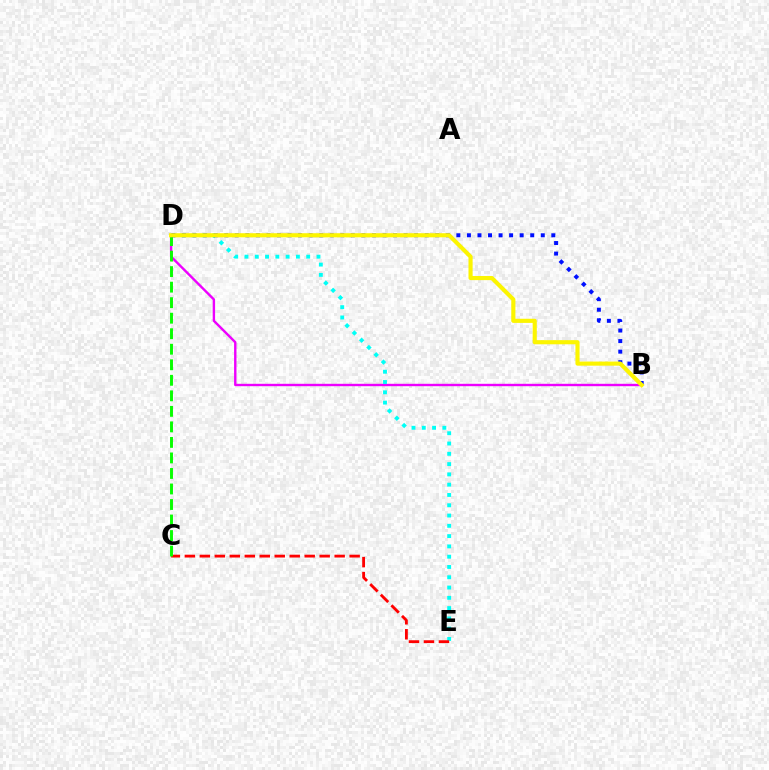{('B', 'D'): [{'color': '#ee00ff', 'line_style': 'solid', 'thickness': 1.72}, {'color': '#0010ff', 'line_style': 'dotted', 'thickness': 2.87}, {'color': '#fcf500', 'line_style': 'solid', 'thickness': 2.98}], ('D', 'E'): [{'color': '#00fff6', 'line_style': 'dotted', 'thickness': 2.79}], ('C', 'E'): [{'color': '#ff0000', 'line_style': 'dashed', 'thickness': 2.03}], ('C', 'D'): [{'color': '#08ff00', 'line_style': 'dashed', 'thickness': 2.11}]}